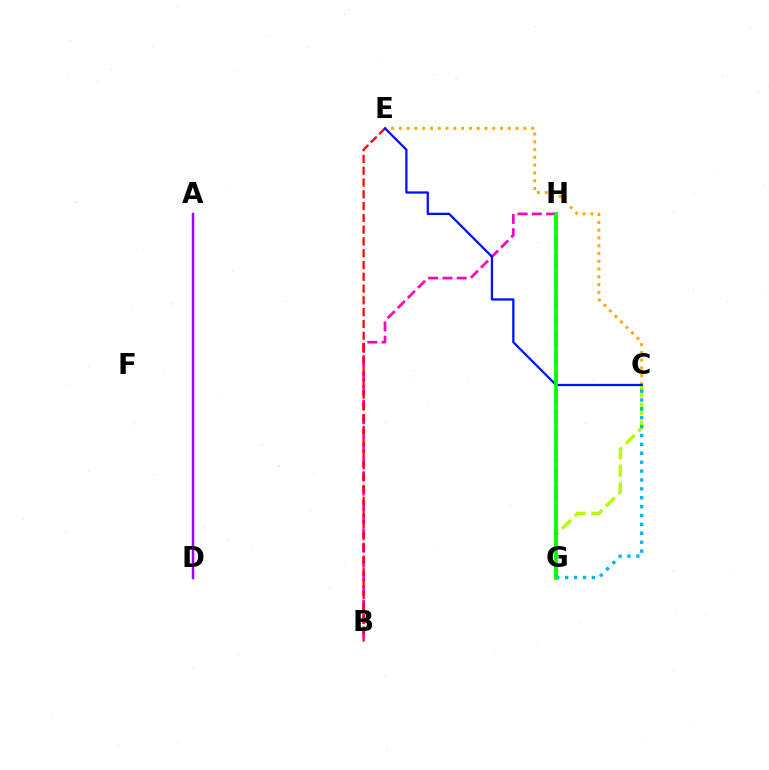{('A', 'D'): [{'color': '#9b00ff', 'line_style': 'solid', 'thickness': 1.77}], ('C', 'E'): [{'color': '#ffa500', 'line_style': 'dotted', 'thickness': 2.11}, {'color': '#0010ff', 'line_style': 'solid', 'thickness': 1.63}], ('C', 'G'): [{'color': '#b3ff00', 'line_style': 'dashed', 'thickness': 2.4}, {'color': '#00b5ff', 'line_style': 'dotted', 'thickness': 2.41}], ('B', 'H'): [{'color': '#ff00bd', 'line_style': 'dashed', 'thickness': 1.94}], ('G', 'H'): [{'color': '#00ff9d', 'line_style': 'dashed', 'thickness': 2.63}, {'color': '#08ff00', 'line_style': 'solid', 'thickness': 2.65}], ('B', 'E'): [{'color': '#ff0000', 'line_style': 'dashed', 'thickness': 1.6}]}